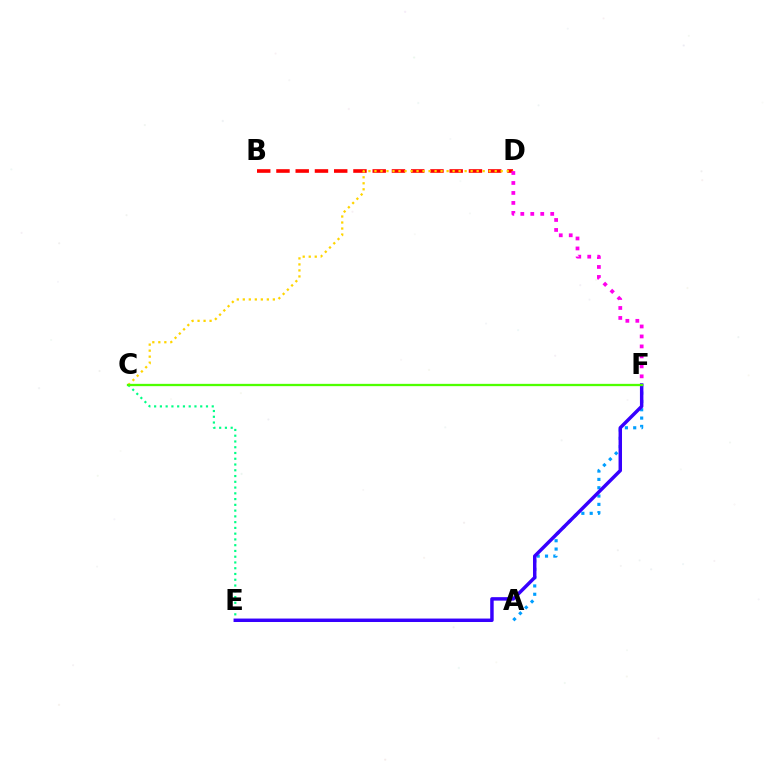{('B', 'D'): [{'color': '#ff0000', 'line_style': 'dashed', 'thickness': 2.61}], ('C', 'E'): [{'color': '#00ff86', 'line_style': 'dotted', 'thickness': 1.57}], ('C', 'D'): [{'color': '#ffd500', 'line_style': 'dotted', 'thickness': 1.63}], ('A', 'F'): [{'color': '#009eff', 'line_style': 'dotted', 'thickness': 2.26}], ('D', 'F'): [{'color': '#ff00ed', 'line_style': 'dotted', 'thickness': 2.71}], ('E', 'F'): [{'color': '#3700ff', 'line_style': 'solid', 'thickness': 2.49}], ('C', 'F'): [{'color': '#4fff00', 'line_style': 'solid', 'thickness': 1.65}]}